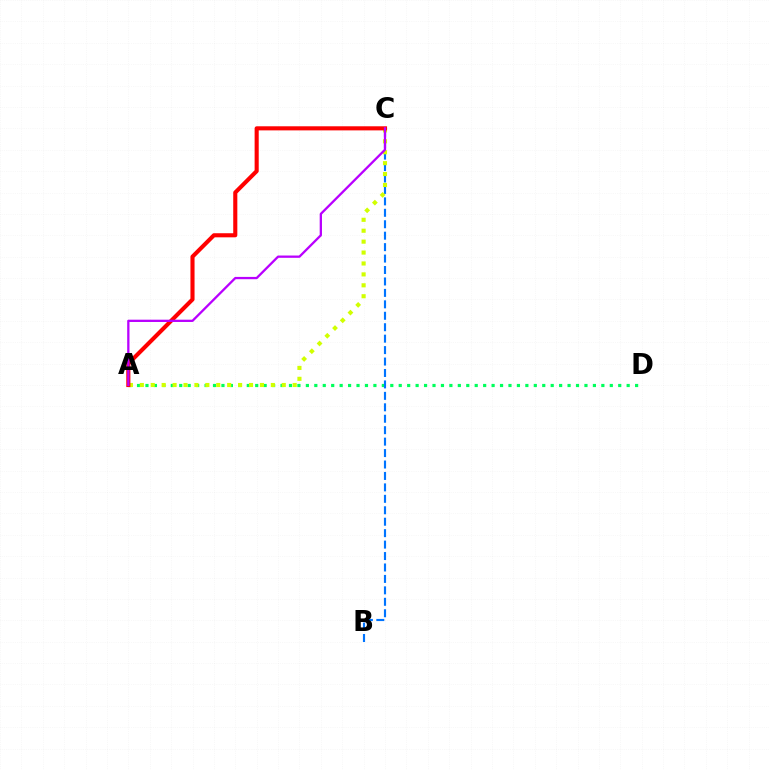{('A', 'D'): [{'color': '#00ff5c', 'line_style': 'dotted', 'thickness': 2.29}], ('B', 'C'): [{'color': '#0074ff', 'line_style': 'dashed', 'thickness': 1.55}], ('A', 'C'): [{'color': '#d1ff00', 'line_style': 'dotted', 'thickness': 2.97}, {'color': '#ff0000', 'line_style': 'solid', 'thickness': 2.95}, {'color': '#b900ff', 'line_style': 'solid', 'thickness': 1.65}]}